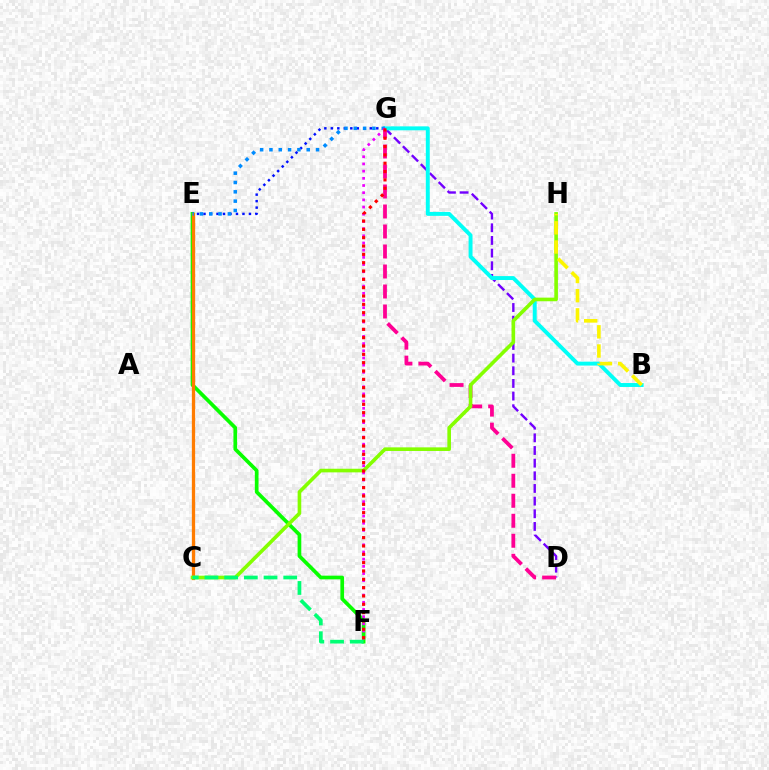{('E', 'F'): [{'color': '#08ff00', 'line_style': 'solid', 'thickness': 2.66}], ('D', 'G'): [{'color': '#7200ff', 'line_style': 'dashed', 'thickness': 1.72}, {'color': '#ff0094', 'line_style': 'dashed', 'thickness': 2.72}], ('E', 'G'): [{'color': '#0010ff', 'line_style': 'dotted', 'thickness': 1.76}, {'color': '#008cff', 'line_style': 'dotted', 'thickness': 2.53}], ('C', 'E'): [{'color': '#ff7c00', 'line_style': 'solid', 'thickness': 2.37}], ('B', 'G'): [{'color': '#00fff6', 'line_style': 'solid', 'thickness': 2.83}], ('C', 'H'): [{'color': '#84ff00', 'line_style': 'solid', 'thickness': 2.61}], ('B', 'H'): [{'color': '#fcf500', 'line_style': 'dashed', 'thickness': 2.61}], ('C', 'F'): [{'color': '#00ff74', 'line_style': 'dashed', 'thickness': 2.68}], ('F', 'G'): [{'color': '#ee00ff', 'line_style': 'dotted', 'thickness': 1.95}, {'color': '#ff0000', 'line_style': 'dotted', 'thickness': 2.26}]}